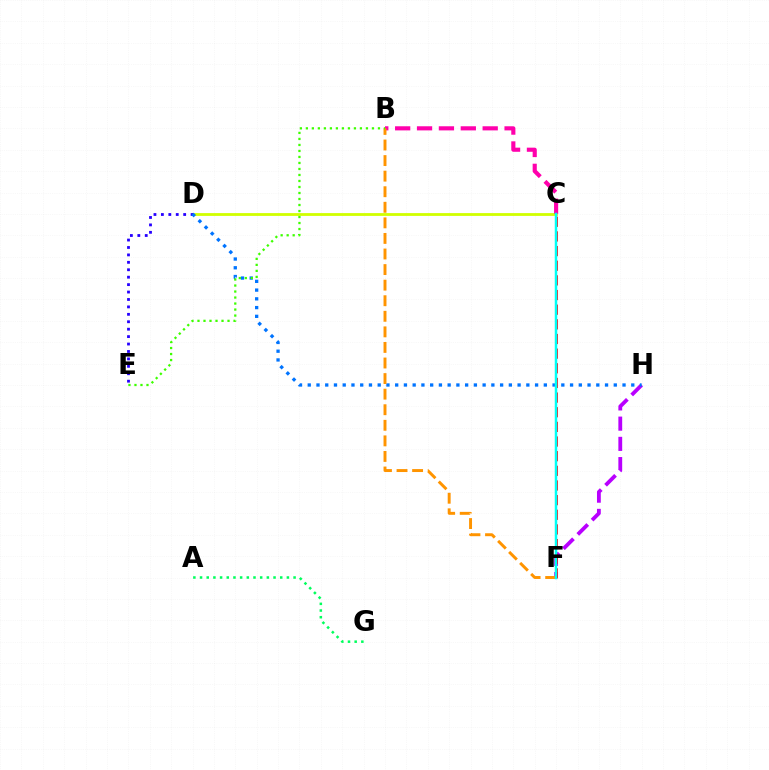{('C', 'D'): [{'color': '#d1ff00', 'line_style': 'solid', 'thickness': 2.02}], ('F', 'H'): [{'color': '#b900ff', 'line_style': 'dashed', 'thickness': 2.75}], ('D', 'E'): [{'color': '#2500ff', 'line_style': 'dotted', 'thickness': 2.02}], ('D', 'H'): [{'color': '#0074ff', 'line_style': 'dotted', 'thickness': 2.38}], ('B', 'C'): [{'color': '#ff00ac', 'line_style': 'dashed', 'thickness': 2.97}], ('B', 'F'): [{'color': '#ff9400', 'line_style': 'dashed', 'thickness': 2.12}], ('C', 'F'): [{'color': '#ff0000', 'line_style': 'dashed', 'thickness': 1.99}, {'color': '#00fff6', 'line_style': 'solid', 'thickness': 1.79}], ('B', 'E'): [{'color': '#3dff00', 'line_style': 'dotted', 'thickness': 1.63}], ('A', 'G'): [{'color': '#00ff5c', 'line_style': 'dotted', 'thickness': 1.81}]}